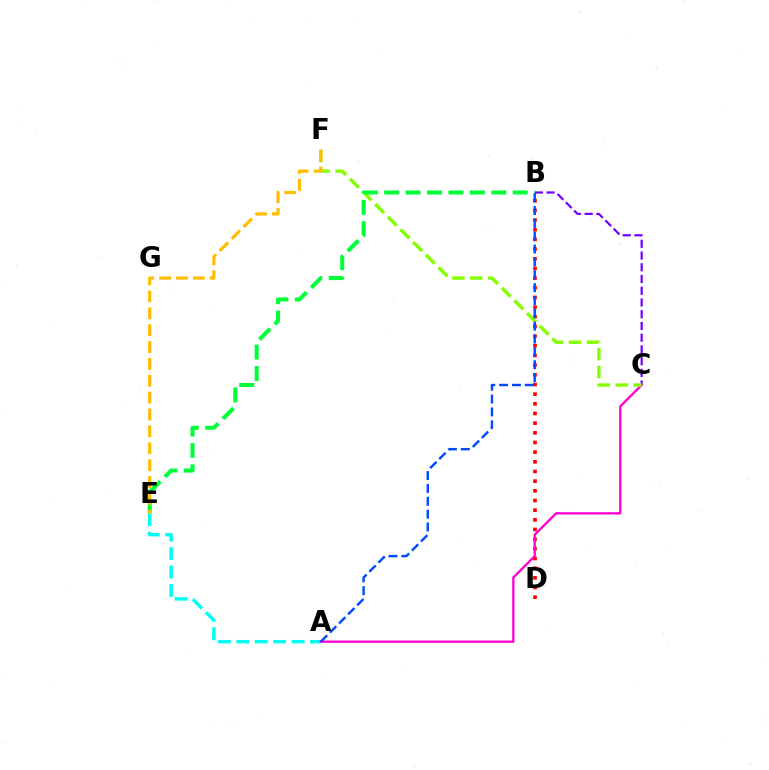{('B', 'D'): [{'color': '#ff0000', 'line_style': 'dotted', 'thickness': 2.63}], ('B', 'C'): [{'color': '#7200ff', 'line_style': 'dashed', 'thickness': 1.59}], ('A', 'E'): [{'color': '#00fff6', 'line_style': 'dashed', 'thickness': 2.5}], ('A', 'C'): [{'color': '#ff00cf', 'line_style': 'solid', 'thickness': 1.67}], ('C', 'F'): [{'color': '#84ff00', 'line_style': 'dashed', 'thickness': 2.43}], ('B', 'E'): [{'color': '#00ff39', 'line_style': 'dashed', 'thickness': 2.91}], ('A', 'B'): [{'color': '#004bff', 'line_style': 'dashed', 'thickness': 1.75}], ('E', 'F'): [{'color': '#ffbd00', 'line_style': 'dashed', 'thickness': 2.29}]}